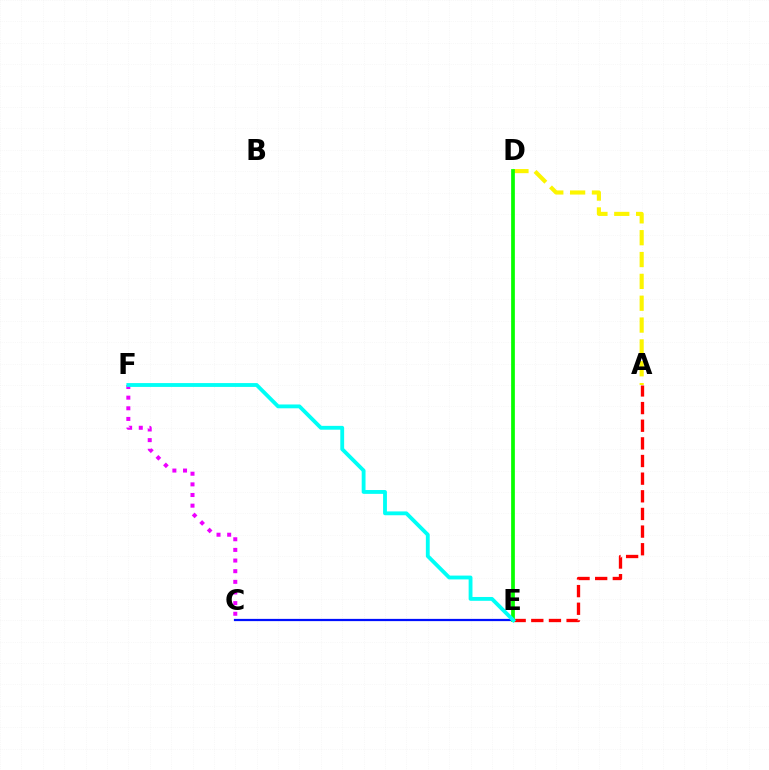{('C', 'F'): [{'color': '#ee00ff', 'line_style': 'dotted', 'thickness': 2.89}], ('A', 'E'): [{'color': '#ff0000', 'line_style': 'dashed', 'thickness': 2.4}], ('C', 'E'): [{'color': '#0010ff', 'line_style': 'solid', 'thickness': 1.61}], ('A', 'D'): [{'color': '#fcf500', 'line_style': 'dashed', 'thickness': 2.97}], ('D', 'E'): [{'color': '#08ff00', 'line_style': 'solid', 'thickness': 2.68}], ('E', 'F'): [{'color': '#00fff6', 'line_style': 'solid', 'thickness': 2.76}]}